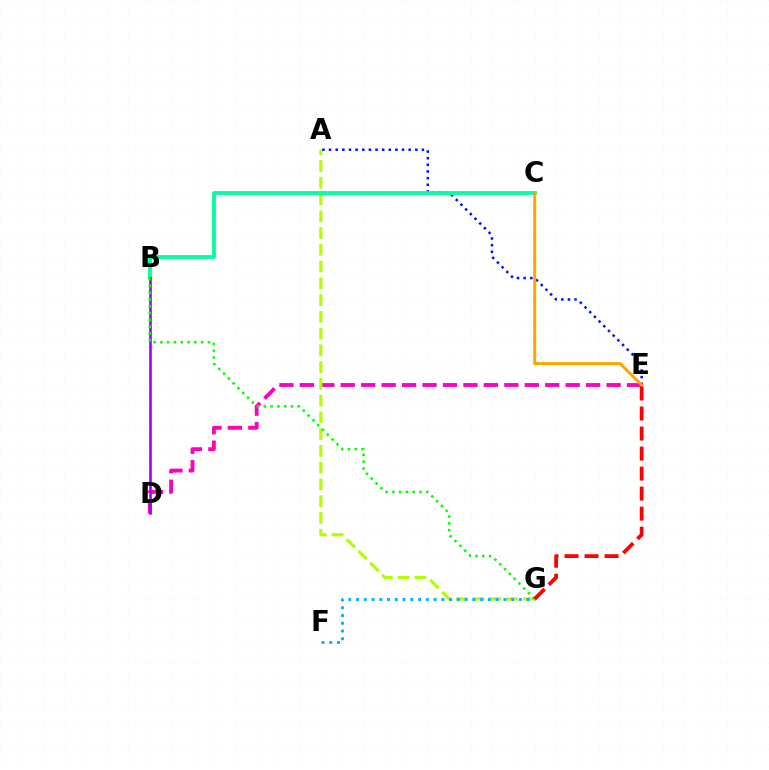{('D', 'E'): [{'color': '#ff00bd', 'line_style': 'dashed', 'thickness': 2.78}], ('A', 'G'): [{'color': '#b3ff00', 'line_style': 'dashed', 'thickness': 2.28}], ('A', 'E'): [{'color': '#0010ff', 'line_style': 'dotted', 'thickness': 1.8}], ('F', 'G'): [{'color': '#00b5ff', 'line_style': 'dotted', 'thickness': 2.11}], ('B', 'C'): [{'color': '#00ff9d', 'line_style': 'solid', 'thickness': 2.73}], ('B', 'D'): [{'color': '#9b00ff', 'line_style': 'solid', 'thickness': 1.87}], ('C', 'E'): [{'color': '#ffa500', 'line_style': 'solid', 'thickness': 2.16}], ('B', 'G'): [{'color': '#08ff00', 'line_style': 'dotted', 'thickness': 1.84}], ('E', 'G'): [{'color': '#ff0000', 'line_style': 'dashed', 'thickness': 2.72}]}